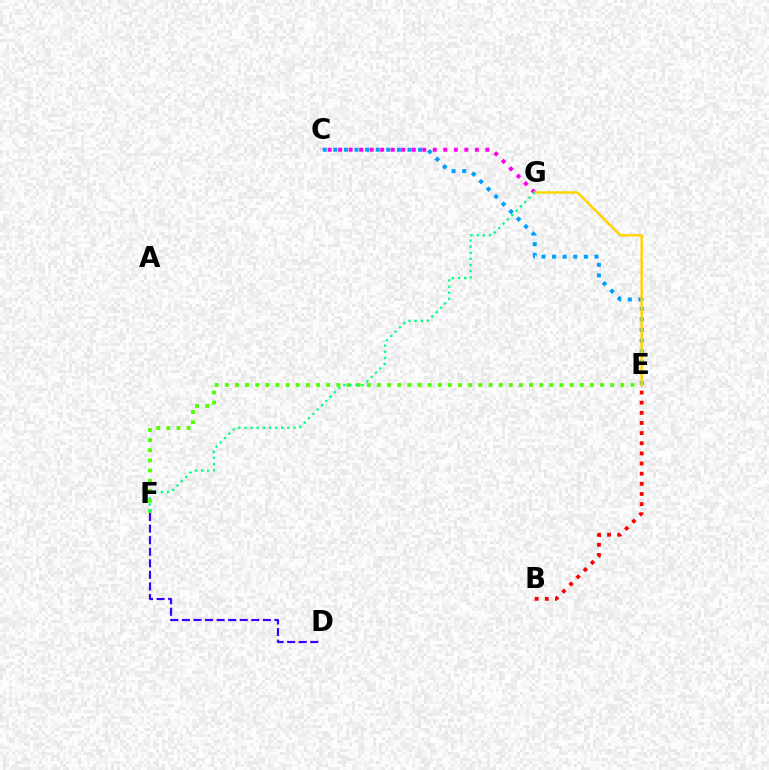{('D', 'F'): [{'color': '#3700ff', 'line_style': 'dashed', 'thickness': 1.57}], ('C', 'E'): [{'color': '#009eff', 'line_style': 'dotted', 'thickness': 2.88}], ('C', 'G'): [{'color': '#ff00ed', 'line_style': 'dotted', 'thickness': 2.86}], ('E', 'F'): [{'color': '#4fff00', 'line_style': 'dotted', 'thickness': 2.76}], ('E', 'G'): [{'color': '#ffd500', 'line_style': 'solid', 'thickness': 1.77}], ('F', 'G'): [{'color': '#00ff86', 'line_style': 'dotted', 'thickness': 1.67}], ('B', 'E'): [{'color': '#ff0000', 'line_style': 'dotted', 'thickness': 2.75}]}